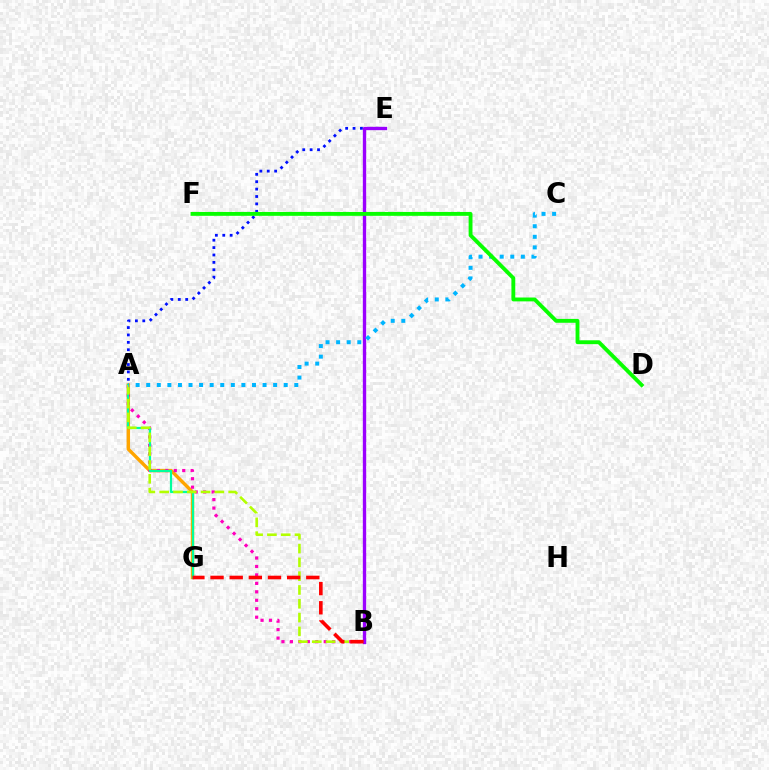{('A', 'G'): [{'color': '#ffa500', 'line_style': 'solid', 'thickness': 2.46}, {'color': '#00ff9d', 'line_style': 'solid', 'thickness': 1.59}], ('A', 'E'): [{'color': '#0010ff', 'line_style': 'dotted', 'thickness': 2.01}], ('A', 'B'): [{'color': '#ff00bd', 'line_style': 'dotted', 'thickness': 2.3}, {'color': '#b3ff00', 'line_style': 'dashed', 'thickness': 1.87}], ('B', 'E'): [{'color': '#9b00ff', 'line_style': 'solid', 'thickness': 2.39}], ('B', 'G'): [{'color': '#ff0000', 'line_style': 'dashed', 'thickness': 2.6}], ('A', 'C'): [{'color': '#00b5ff', 'line_style': 'dotted', 'thickness': 2.87}], ('D', 'F'): [{'color': '#08ff00', 'line_style': 'solid', 'thickness': 2.78}]}